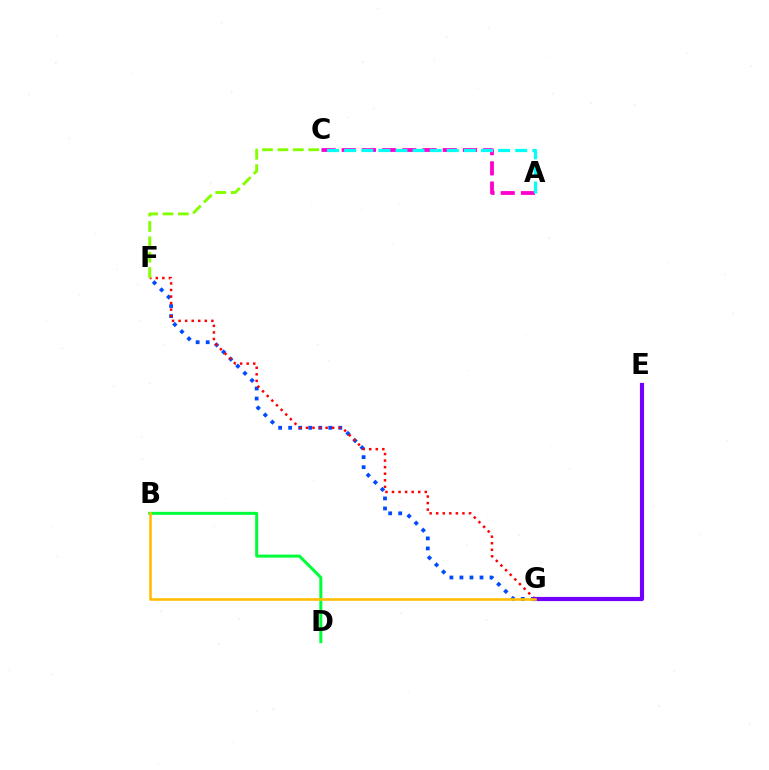{('F', 'G'): [{'color': '#004bff', 'line_style': 'dotted', 'thickness': 2.73}, {'color': '#ff0000', 'line_style': 'dotted', 'thickness': 1.78}], ('A', 'C'): [{'color': '#ff00cf', 'line_style': 'dashed', 'thickness': 2.74}, {'color': '#00fff6', 'line_style': 'dashed', 'thickness': 2.32}], ('C', 'F'): [{'color': '#84ff00', 'line_style': 'dashed', 'thickness': 2.09}], ('E', 'G'): [{'color': '#7200ff', 'line_style': 'solid', 'thickness': 3.0}], ('B', 'D'): [{'color': '#00ff39', 'line_style': 'solid', 'thickness': 2.16}], ('B', 'G'): [{'color': '#ffbd00', 'line_style': 'solid', 'thickness': 1.86}]}